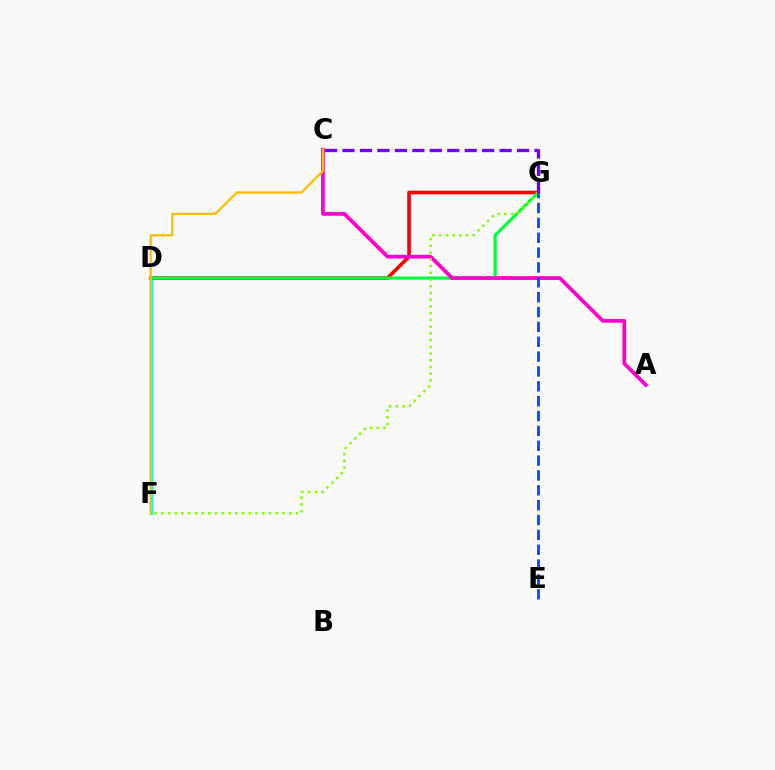{('D', 'F'): [{'color': '#00fff6', 'line_style': 'solid', 'thickness': 2.44}], ('D', 'G'): [{'color': '#ff0000', 'line_style': 'solid', 'thickness': 2.58}, {'color': '#00ff39', 'line_style': 'solid', 'thickness': 2.29}], ('A', 'C'): [{'color': '#ff00cf', 'line_style': 'solid', 'thickness': 2.69}], ('F', 'G'): [{'color': '#84ff00', 'line_style': 'dotted', 'thickness': 1.83}], ('E', 'G'): [{'color': '#004bff', 'line_style': 'dashed', 'thickness': 2.02}], ('C', 'F'): [{'color': '#ffbd00', 'line_style': 'solid', 'thickness': 1.64}], ('C', 'G'): [{'color': '#7200ff', 'line_style': 'dashed', 'thickness': 2.37}]}